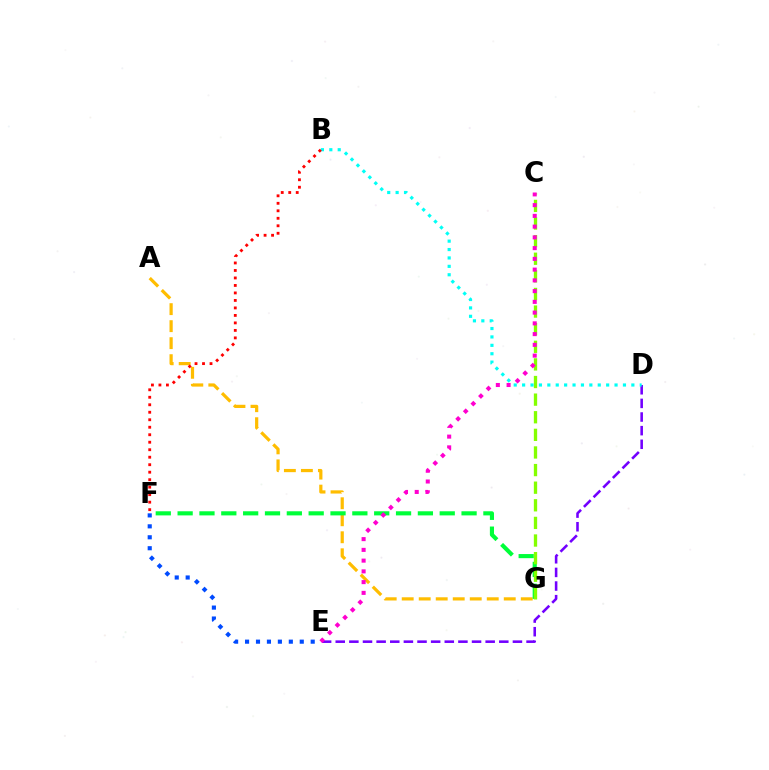{('A', 'G'): [{'color': '#ffbd00', 'line_style': 'dashed', 'thickness': 2.31}], ('D', 'E'): [{'color': '#7200ff', 'line_style': 'dashed', 'thickness': 1.85}], ('F', 'G'): [{'color': '#00ff39', 'line_style': 'dashed', 'thickness': 2.97}], ('C', 'G'): [{'color': '#84ff00', 'line_style': 'dashed', 'thickness': 2.39}], ('C', 'E'): [{'color': '#ff00cf', 'line_style': 'dotted', 'thickness': 2.92}], ('E', 'F'): [{'color': '#004bff', 'line_style': 'dotted', 'thickness': 2.97}], ('B', 'D'): [{'color': '#00fff6', 'line_style': 'dotted', 'thickness': 2.28}], ('B', 'F'): [{'color': '#ff0000', 'line_style': 'dotted', 'thickness': 2.04}]}